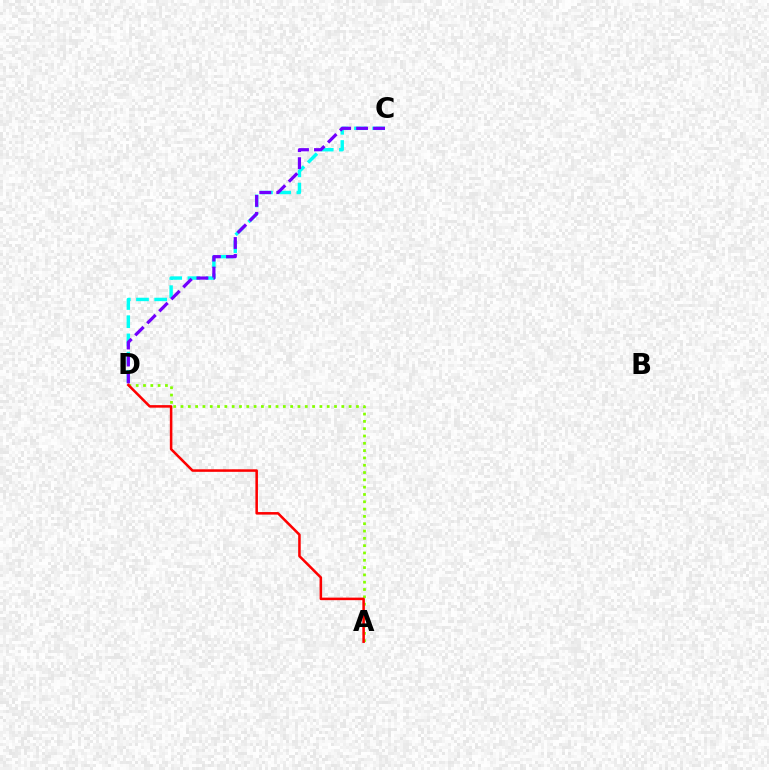{('A', 'D'): [{'color': '#84ff00', 'line_style': 'dotted', 'thickness': 1.99}, {'color': '#ff0000', 'line_style': 'solid', 'thickness': 1.83}], ('C', 'D'): [{'color': '#00fff6', 'line_style': 'dashed', 'thickness': 2.47}, {'color': '#7200ff', 'line_style': 'dashed', 'thickness': 2.31}]}